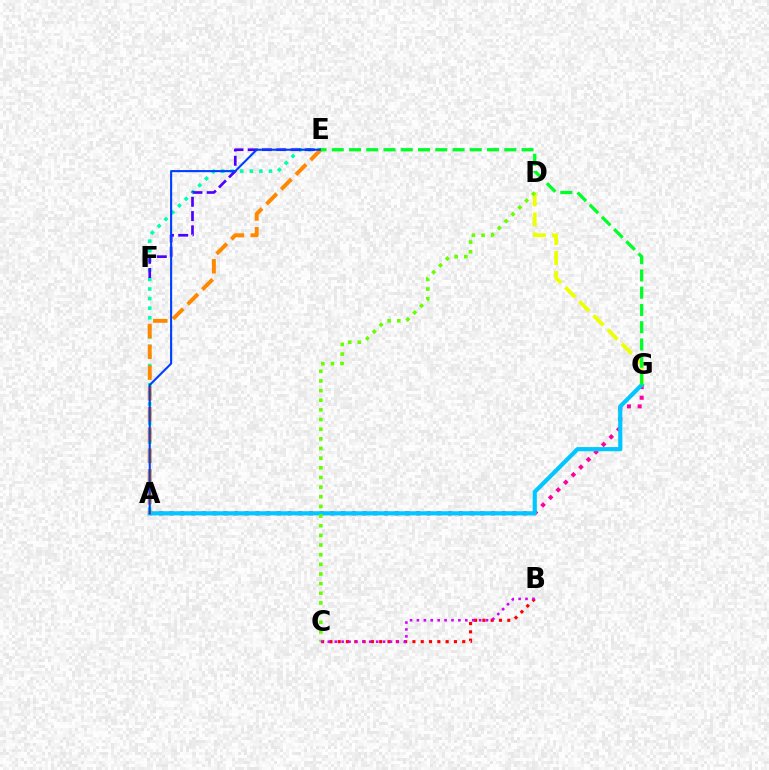{('A', 'E'): [{'color': '#00ffaf', 'line_style': 'dotted', 'thickness': 2.6}, {'color': '#ff8800', 'line_style': 'dashed', 'thickness': 2.82}, {'color': '#003fff', 'line_style': 'solid', 'thickness': 1.51}], ('A', 'G'): [{'color': '#ff00a0', 'line_style': 'dotted', 'thickness': 2.91}, {'color': '#00c7ff', 'line_style': 'solid', 'thickness': 3.0}], ('D', 'G'): [{'color': '#eeff00', 'line_style': 'dashed', 'thickness': 2.71}], ('E', 'F'): [{'color': '#4f00ff', 'line_style': 'dashed', 'thickness': 1.94}], ('B', 'C'): [{'color': '#ff0000', 'line_style': 'dotted', 'thickness': 2.26}, {'color': '#d600ff', 'line_style': 'dotted', 'thickness': 1.88}], ('C', 'D'): [{'color': '#66ff00', 'line_style': 'dotted', 'thickness': 2.62}], ('E', 'G'): [{'color': '#00ff27', 'line_style': 'dashed', 'thickness': 2.34}]}